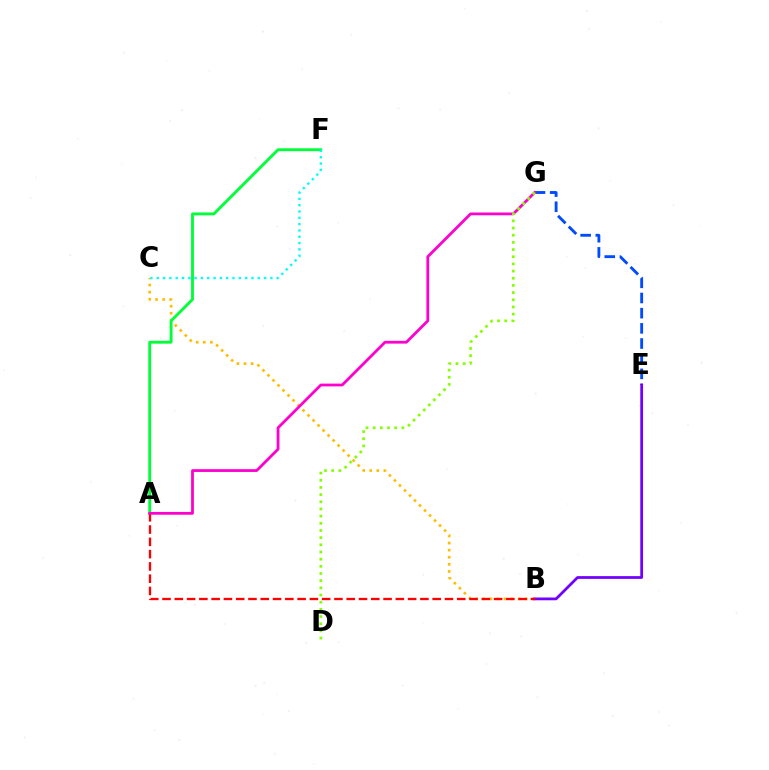{('B', 'C'): [{'color': '#ffbd00', 'line_style': 'dotted', 'thickness': 1.92}], ('E', 'G'): [{'color': '#004bff', 'line_style': 'dashed', 'thickness': 2.06}], ('A', 'F'): [{'color': '#00ff39', 'line_style': 'solid', 'thickness': 2.07}], ('C', 'F'): [{'color': '#00fff6', 'line_style': 'dotted', 'thickness': 1.72}], ('B', 'E'): [{'color': '#7200ff', 'line_style': 'solid', 'thickness': 1.99}], ('A', 'B'): [{'color': '#ff0000', 'line_style': 'dashed', 'thickness': 1.67}], ('A', 'G'): [{'color': '#ff00cf', 'line_style': 'solid', 'thickness': 2.0}], ('D', 'G'): [{'color': '#84ff00', 'line_style': 'dotted', 'thickness': 1.95}]}